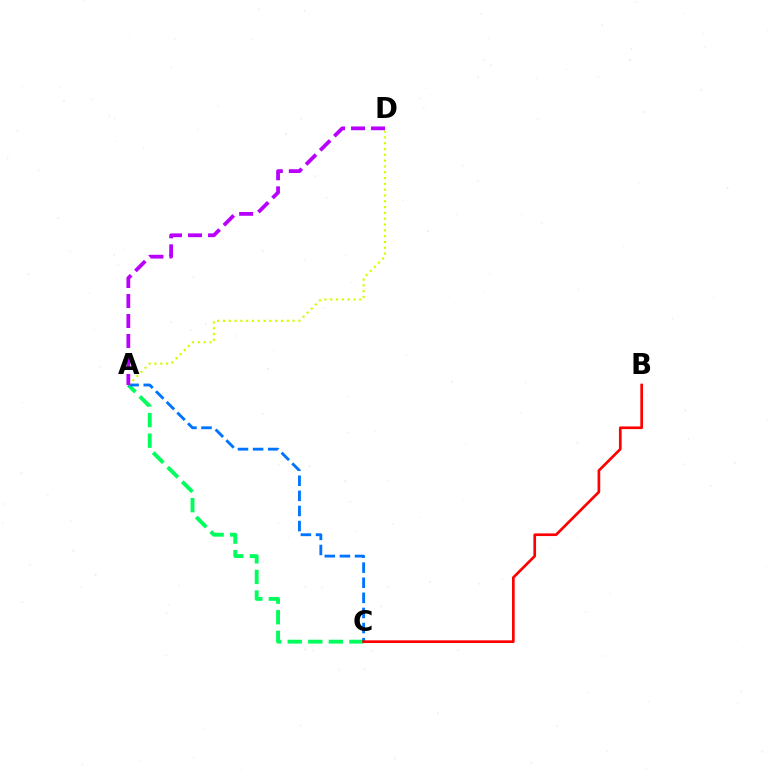{('A', 'C'): [{'color': '#00ff5c', 'line_style': 'dashed', 'thickness': 2.79}, {'color': '#0074ff', 'line_style': 'dashed', 'thickness': 2.05}], ('A', 'D'): [{'color': '#d1ff00', 'line_style': 'dotted', 'thickness': 1.58}, {'color': '#b900ff', 'line_style': 'dashed', 'thickness': 2.71}], ('B', 'C'): [{'color': '#ff0000', 'line_style': 'solid', 'thickness': 1.93}]}